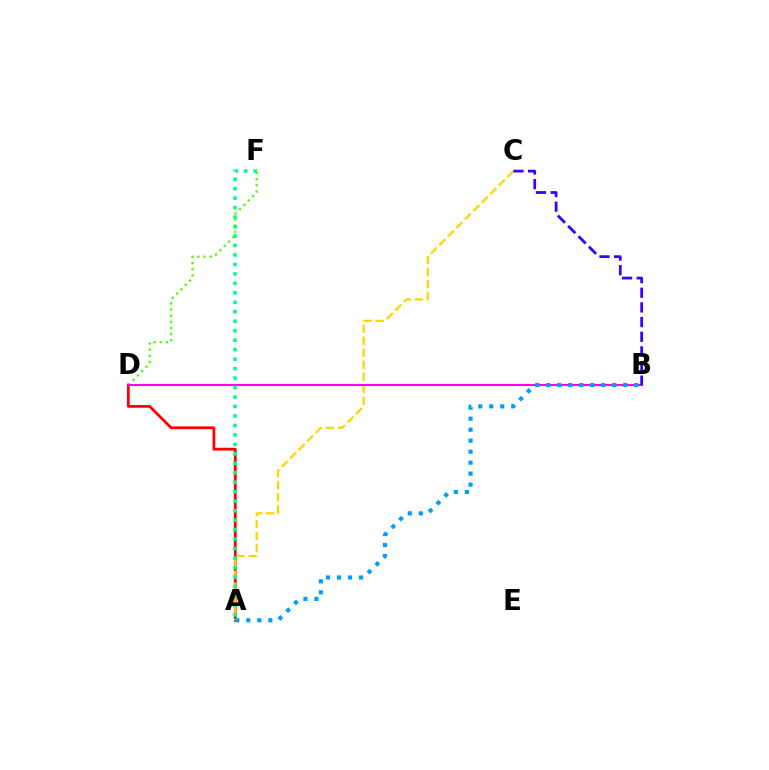{('A', 'D'): [{'color': '#ff0000', 'line_style': 'solid', 'thickness': 1.99}], ('A', 'C'): [{'color': '#ffd500', 'line_style': 'dashed', 'thickness': 1.63}], ('D', 'F'): [{'color': '#4fff00', 'line_style': 'dotted', 'thickness': 1.67}], ('B', 'D'): [{'color': '#ff00ed', 'line_style': 'solid', 'thickness': 1.52}], ('A', 'B'): [{'color': '#009eff', 'line_style': 'dotted', 'thickness': 2.99}], ('A', 'F'): [{'color': '#00ff86', 'line_style': 'dotted', 'thickness': 2.57}], ('B', 'C'): [{'color': '#3700ff', 'line_style': 'dashed', 'thickness': 1.99}]}